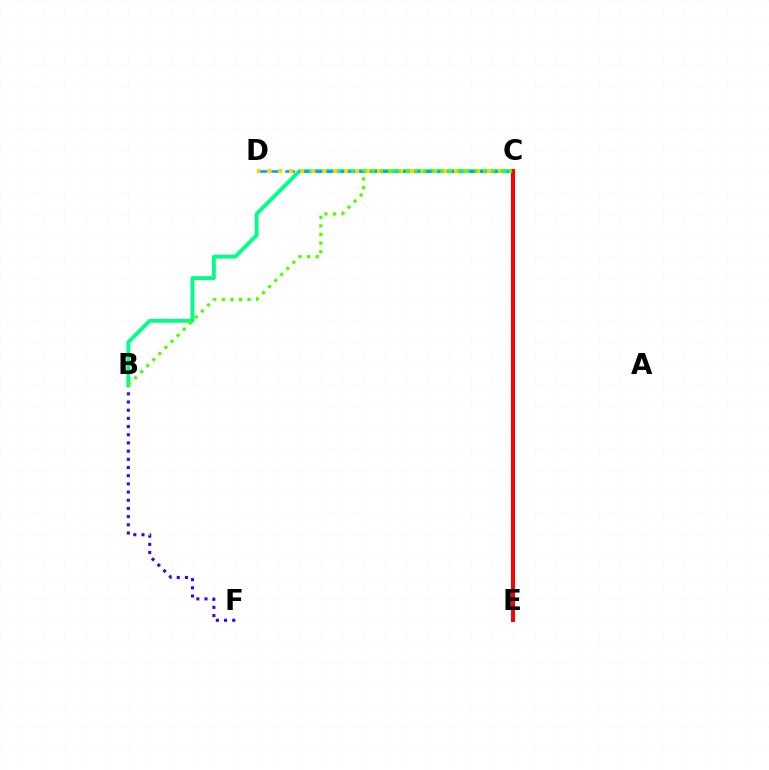{('B', 'F'): [{'color': '#3700ff', 'line_style': 'dotted', 'thickness': 2.22}], ('C', 'E'): [{'color': '#ff00ed', 'line_style': 'dashed', 'thickness': 1.87}, {'color': '#ff0000', 'line_style': 'solid', 'thickness': 2.86}], ('B', 'C'): [{'color': '#00ff86', 'line_style': 'solid', 'thickness': 2.79}, {'color': '#4fff00', 'line_style': 'dotted', 'thickness': 2.33}], ('C', 'D'): [{'color': '#009eff', 'line_style': 'dashed', 'thickness': 1.88}, {'color': '#ffd500', 'line_style': 'dotted', 'thickness': 2.98}]}